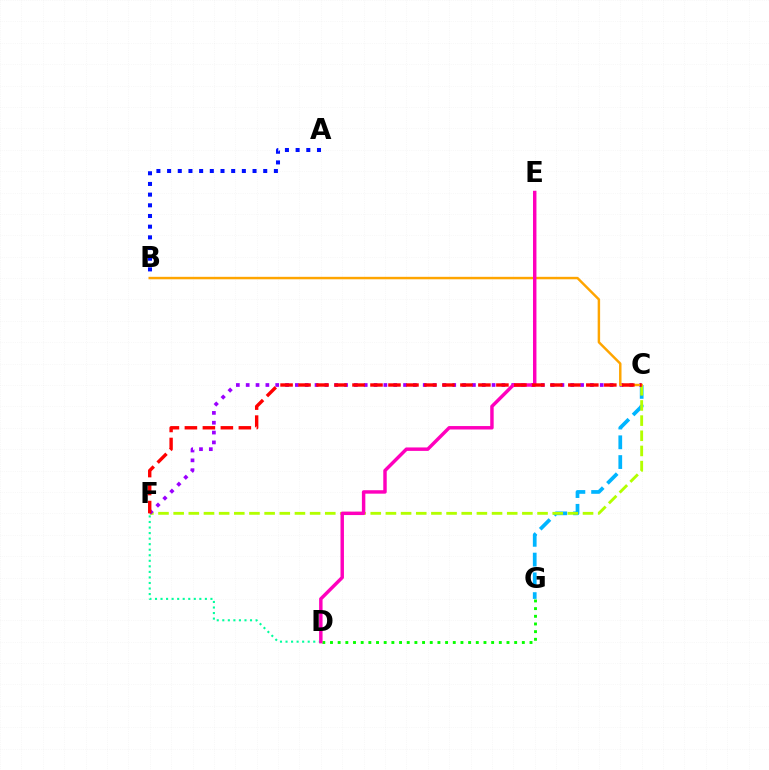{('C', 'G'): [{'color': '#00b5ff', 'line_style': 'dashed', 'thickness': 2.68}], ('C', 'F'): [{'color': '#b3ff00', 'line_style': 'dashed', 'thickness': 2.06}, {'color': '#9b00ff', 'line_style': 'dotted', 'thickness': 2.67}, {'color': '#ff0000', 'line_style': 'dashed', 'thickness': 2.44}], ('D', 'F'): [{'color': '#00ff9d', 'line_style': 'dotted', 'thickness': 1.51}], ('A', 'B'): [{'color': '#0010ff', 'line_style': 'dotted', 'thickness': 2.9}], ('B', 'C'): [{'color': '#ffa500', 'line_style': 'solid', 'thickness': 1.77}], ('D', 'G'): [{'color': '#08ff00', 'line_style': 'dotted', 'thickness': 2.09}], ('D', 'E'): [{'color': '#ff00bd', 'line_style': 'solid', 'thickness': 2.48}]}